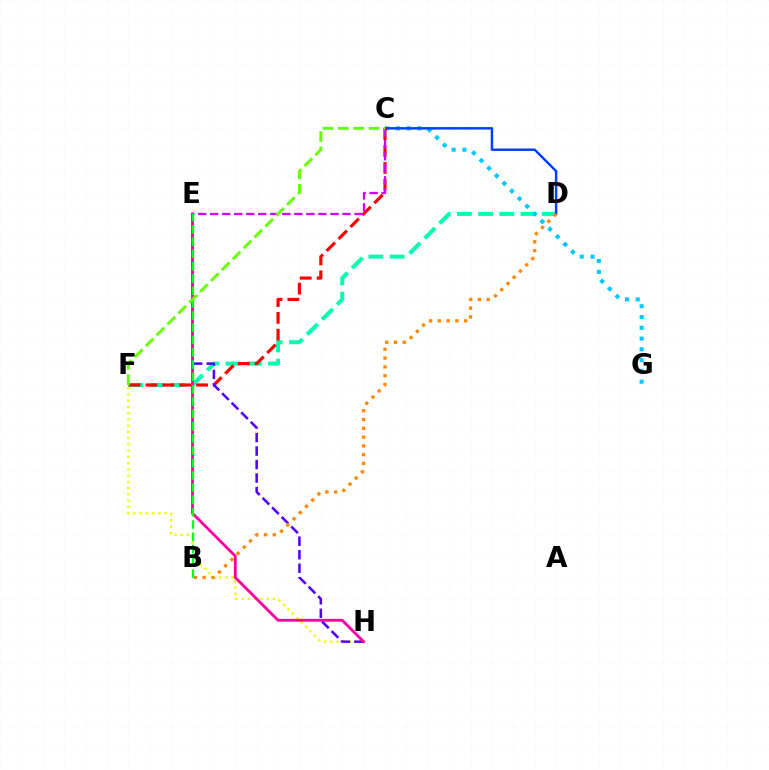{('D', 'F'): [{'color': '#00ffaf', 'line_style': 'dashed', 'thickness': 2.88}], ('C', 'G'): [{'color': '#00c7ff', 'line_style': 'dotted', 'thickness': 2.93}], ('C', 'D'): [{'color': '#003fff', 'line_style': 'solid', 'thickness': 1.77}], ('C', 'F'): [{'color': '#ff0000', 'line_style': 'dashed', 'thickness': 2.29}, {'color': '#66ff00', 'line_style': 'dashed', 'thickness': 2.09}], ('F', 'H'): [{'color': '#eeff00', 'line_style': 'dotted', 'thickness': 1.7}], ('E', 'H'): [{'color': '#4f00ff', 'line_style': 'dashed', 'thickness': 1.83}, {'color': '#ff00a0', 'line_style': 'solid', 'thickness': 2.05}], ('B', 'D'): [{'color': '#ff8800', 'line_style': 'dotted', 'thickness': 2.39}], ('C', 'E'): [{'color': '#d600ff', 'line_style': 'dashed', 'thickness': 1.63}], ('B', 'E'): [{'color': '#00ff27', 'line_style': 'dashed', 'thickness': 1.67}]}